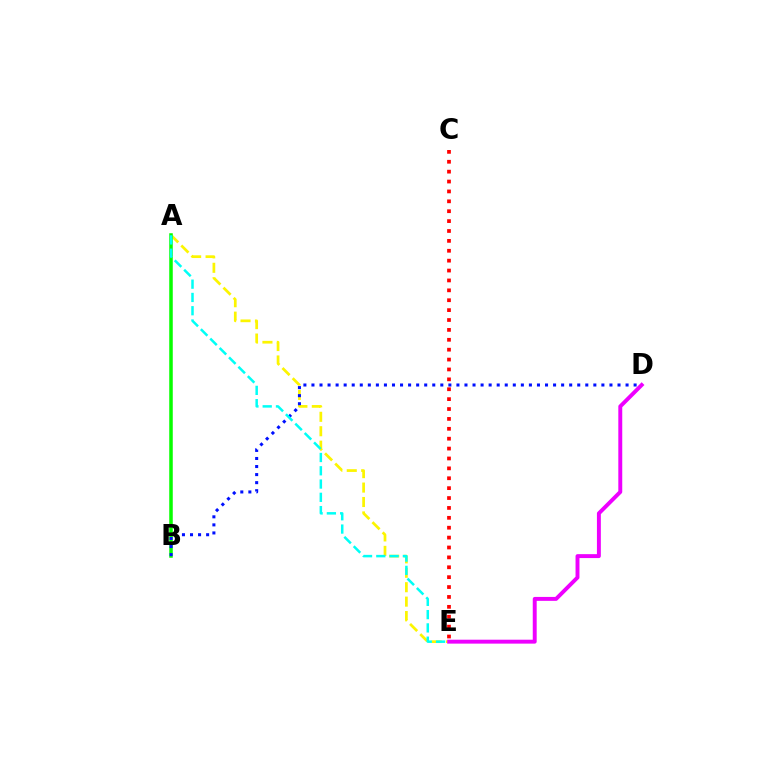{('A', 'E'): [{'color': '#fcf500', 'line_style': 'dashed', 'thickness': 1.96}, {'color': '#00fff6', 'line_style': 'dashed', 'thickness': 1.8}], ('A', 'B'): [{'color': '#08ff00', 'line_style': 'solid', 'thickness': 2.53}], ('B', 'D'): [{'color': '#0010ff', 'line_style': 'dotted', 'thickness': 2.19}], ('D', 'E'): [{'color': '#ee00ff', 'line_style': 'solid', 'thickness': 2.83}], ('C', 'E'): [{'color': '#ff0000', 'line_style': 'dotted', 'thickness': 2.69}]}